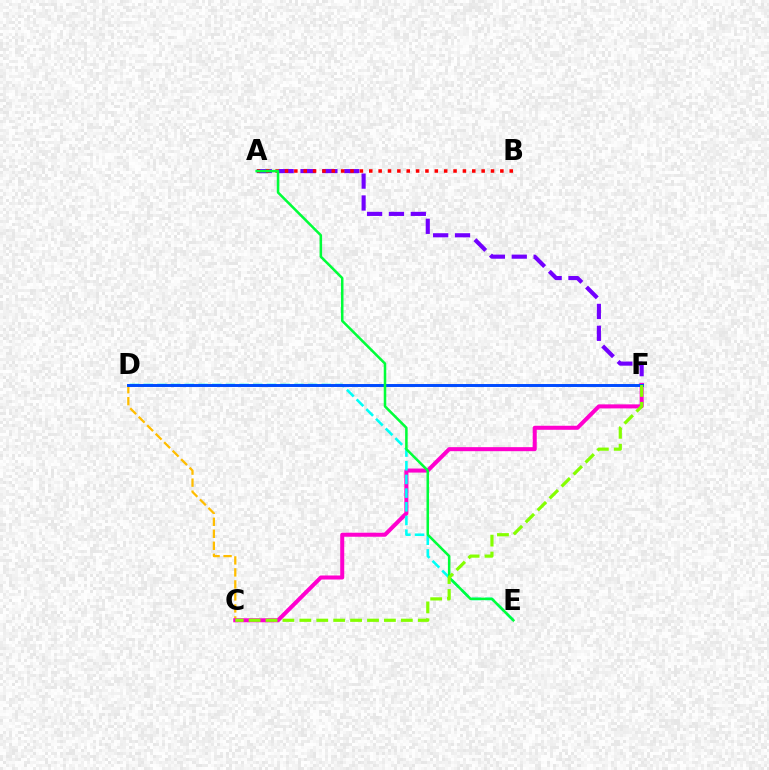{('C', 'D'): [{'color': '#ffbd00', 'line_style': 'dashed', 'thickness': 1.63}], ('A', 'F'): [{'color': '#7200ff', 'line_style': 'dashed', 'thickness': 2.97}], ('C', 'F'): [{'color': '#ff00cf', 'line_style': 'solid', 'thickness': 2.9}, {'color': '#84ff00', 'line_style': 'dashed', 'thickness': 2.3}], ('D', 'E'): [{'color': '#00fff6', 'line_style': 'dashed', 'thickness': 1.86}], ('A', 'B'): [{'color': '#ff0000', 'line_style': 'dotted', 'thickness': 2.54}], ('D', 'F'): [{'color': '#004bff', 'line_style': 'solid', 'thickness': 2.12}], ('A', 'E'): [{'color': '#00ff39', 'line_style': 'solid', 'thickness': 1.82}]}